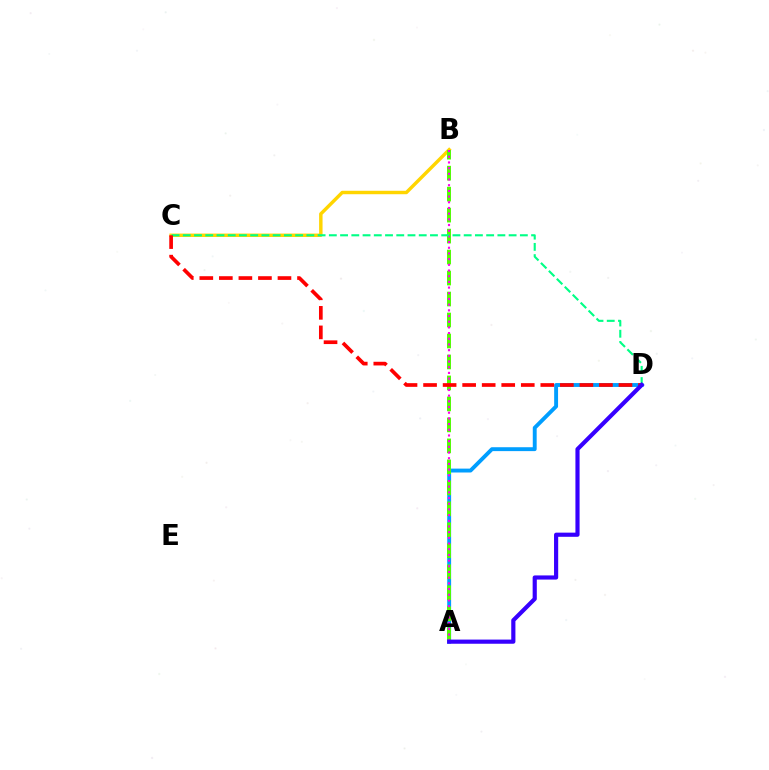{('A', 'D'): [{'color': '#009eff', 'line_style': 'solid', 'thickness': 2.8}, {'color': '#3700ff', 'line_style': 'solid', 'thickness': 2.99}], ('B', 'C'): [{'color': '#ffd500', 'line_style': 'solid', 'thickness': 2.47}], ('A', 'B'): [{'color': '#4fff00', 'line_style': 'dashed', 'thickness': 2.85}, {'color': '#ff00ed', 'line_style': 'dotted', 'thickness': 1.55}], ('C', 'D'): [{'color': '#00ff86', 'line_style': 'dashed', 'thickness': 1.53}, {'color': '#ff0000', 'line_style': 'dashed', 'thickness': 2.65}]}